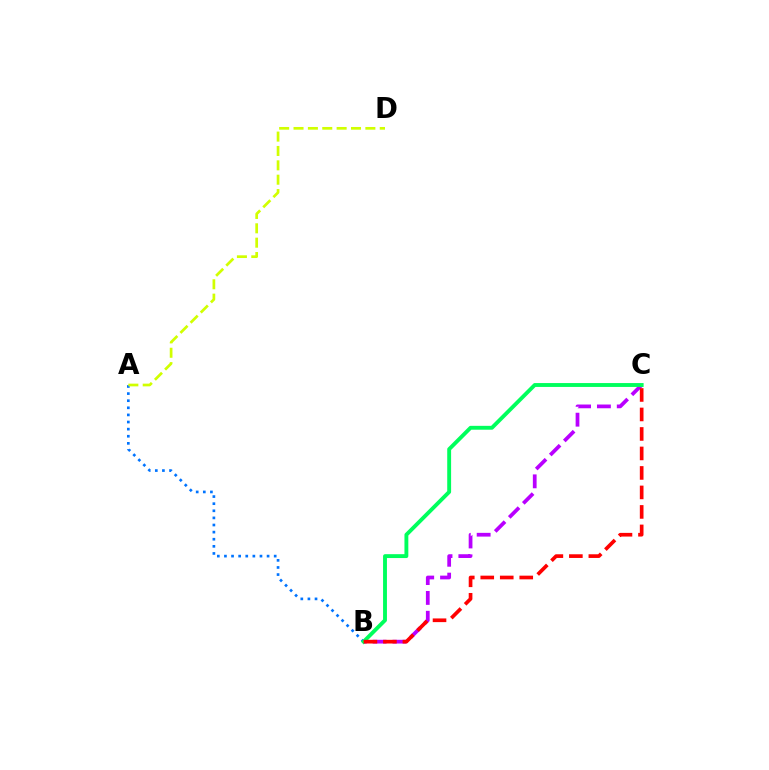{('A', 'B'): [{'color': '#0074ff', 'line_style': 'dotted', 'thickness': 1.93}], ('B', 'C'): [{'color': '#b900ff', 'line_style': 'dashed', 'thickness': 2.7}, {'color': '#00ff5c', 'line_style': 'solid', 'thickness': 2.79}, {'color': '#ff0000', 'line_style': 'dashed', 'thickness': 2.65}], ('A', 'D'): [{'color': '#d1ff00', 'line_style': 'dashed', 'thickness': 1.95}]}